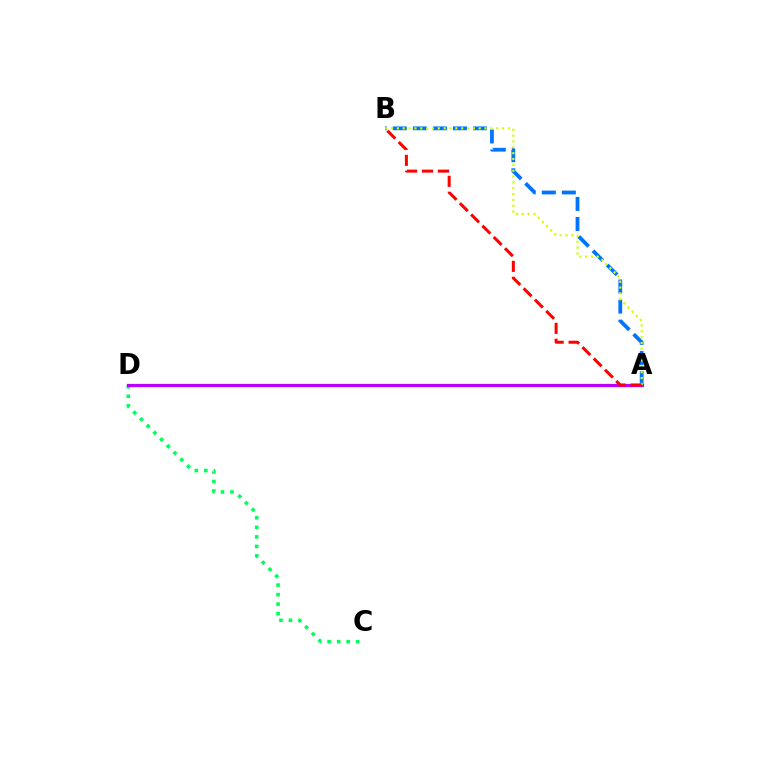{('C', 'D'): [{'color': '#00ff5c', 'line_style': 'dotted', 'thickness': 2.58}], ('A', 'D'): [{'color': '#b900ff', 'line_style': 'solid', 'thickness': 2.32}], ('A', 'B'): [{'color': '#0074ff', 'line_style': 'dashed', 'thickness': 2.73}, {'color': '#d1ff00', 'line_style': 'dotted', 'thickness': 1.59}, {'color': '#ff0000', 'line_style': 'dashed', 'thickness': 2.17}]}